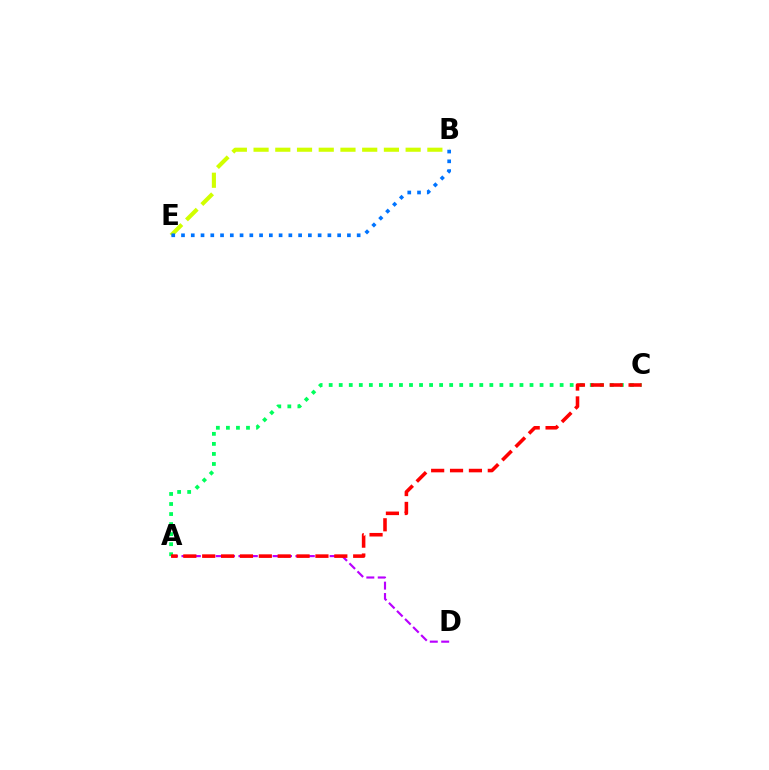{('A', 'C'): [{'color': '#00ff5c', 'line_style': 'dotted', 'thickness': 2.73}, {'color': '#ff0000', 'line_style': 'dashed', 'thickness': 2.56}], ('A', 'D'): [{'color': '#b900ff', 'line_style': 'dashed', 'thickness': 1.55}], ('B', 'E'): [{'color': '#d1ff00', 'line_style': 'dashed', 'thickness': 2.95}, {'color': '#0074ff', 'line_style': 'dotted', 'thickness': 2.65}]}